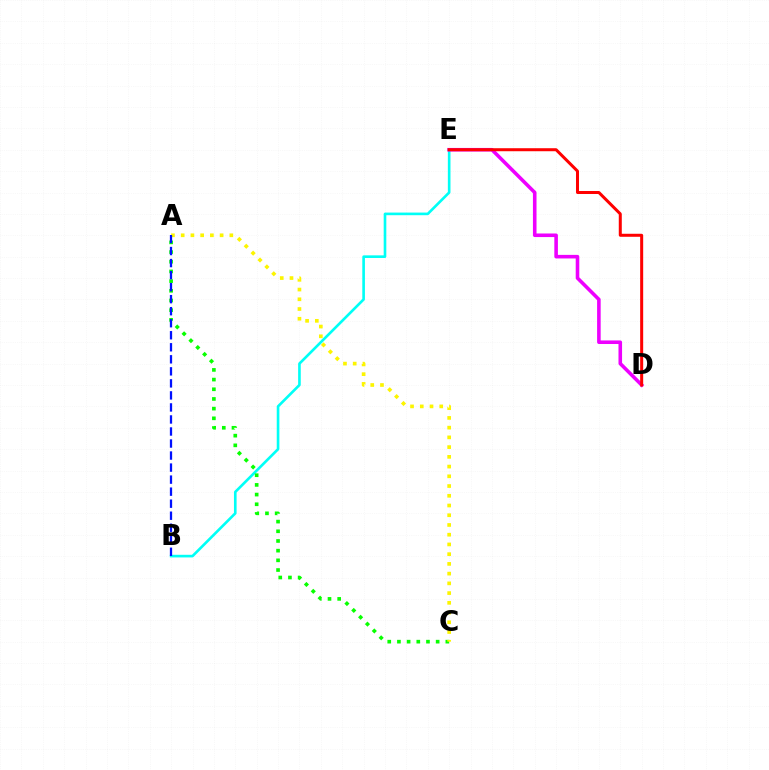{('B', 'E'): [{'color': '#00fff6', 'line_style': 'solid', 'thickness': 1.9}], ('D', 'E'): [{'color': '#ee00ff', 'line_style': 'solid', 'thickness': 2.58}, {'color': '#ff0000', 'line_style': 'solid', 'thickness': 2.17}], ('A', 'C'): [{'color': '#08ff00', 'line_style': 'dotted', 'thickness': 2.63}, {'color': '#fcf500', 'line_style': 'dotted', 'thickness': 2.64}], ('A', 'B'): [{'color': '#0010ff', 'line_style': 'dashed', 'thickness': 1.63}]}